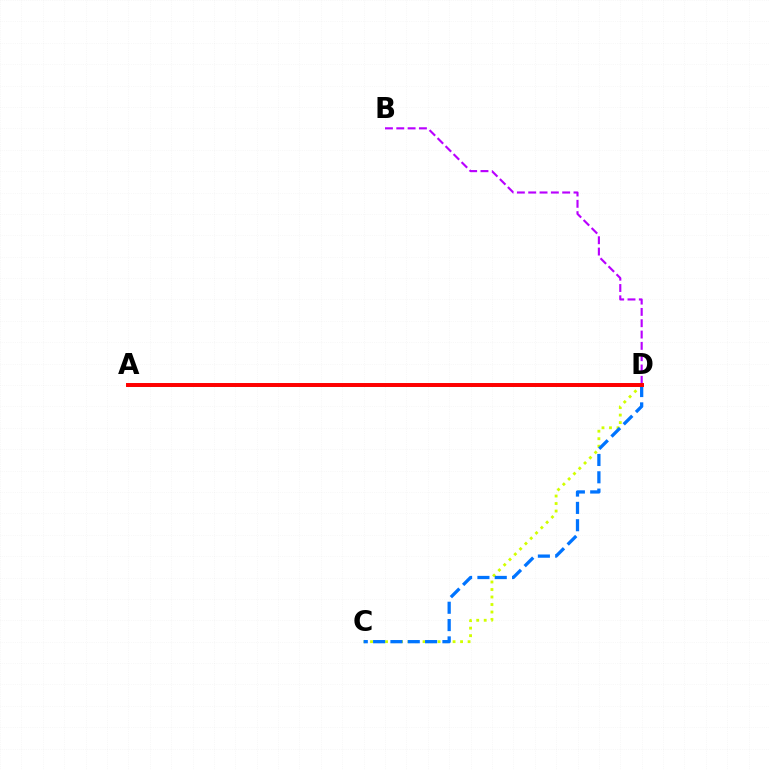{('C', 'D'): [{'color': '#d1ff00', 'line_style': 'dotted', 'thickness': 2.04}, {'color': '#0074ff', 'line_style': 'dashed', 'thickness': 2.35}], ('A', 'D'): [{'color': '#00ff5c', 'line_style': 'solid', 'thickness': 2.17}, {'color': '#ff0000', 'line_style': 'solid', 'thickness': 2.85}], ('B', 'D'): [{'color': '#b900ff', 'line_style': 'dashed', 'thickness': 1.54}]}